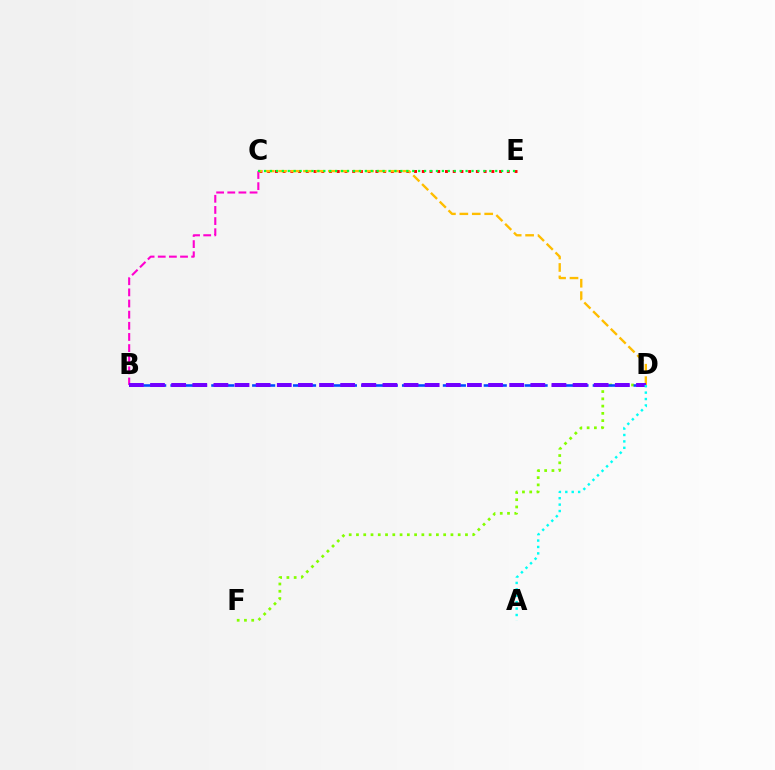{('B', 'C'): [{'color': '#ff00cf', 'line_style': 'dashed', 'thickness': 1.51}], ('D', 'F'): [{'color': '#84ff00', 'line_style': 'dotted', 'thickness': 1.97}], ('C', 'E'): [{'color': '#ff0000', 'line_style': 'dotted', 'thickness': 2.1}, {'color': '#00ff39', 'line_style': 'dotted', 'thickness': 1.61}], ('C', 'D'): [{'color': '#ffbd00', 'line_style': 'dashed', 'thickness': 1.69}], ('B', 'D'): [{'color': '#004bff', 'line_style': 'dashed', 'thickness': 1.85}, {'color': '#7200ff', 'line_style': 'dashed', 'thickness': 2.87}], ('A', 'D'): [{'color': '#00fff6', 'line_style': 'dotted', 'thickness': 1.74}]}